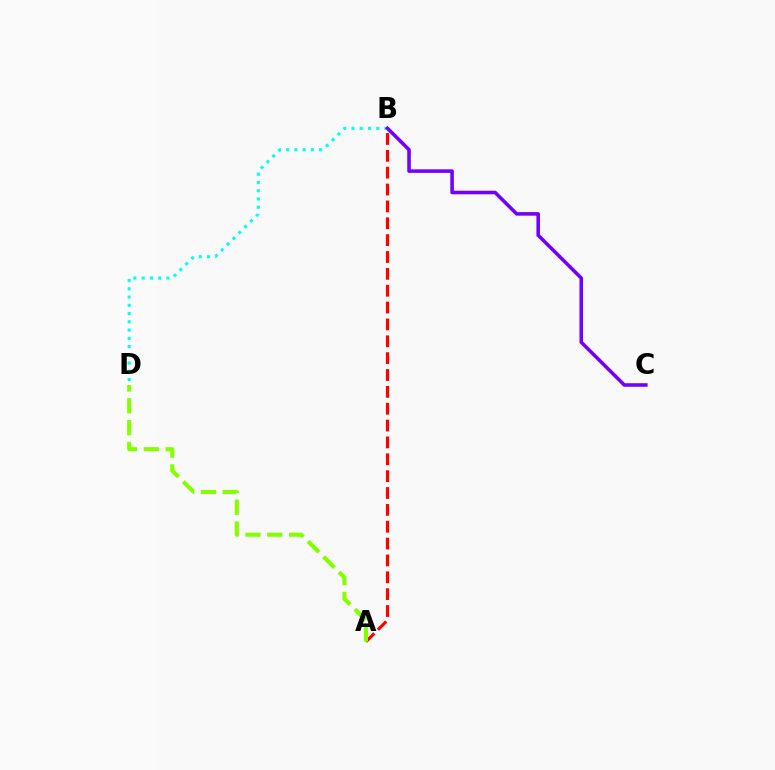{('B', 'D'): [{'color': '#00fff6', 'line_style': 'dotted', 'thickness': 2.24}], ('A', 'B'): [{'color': '#ff0000', 'line_style': 'dashed', 'thickness': 2.29}], ('A', 'D'): [{'color': '#84ff00', 'line_style': 'dashed', 'thickness': 2.97}], ('B', 'C'): [{'color': '#7200ff', 'line_style': 'solid', 'thickness': 2.57}]}